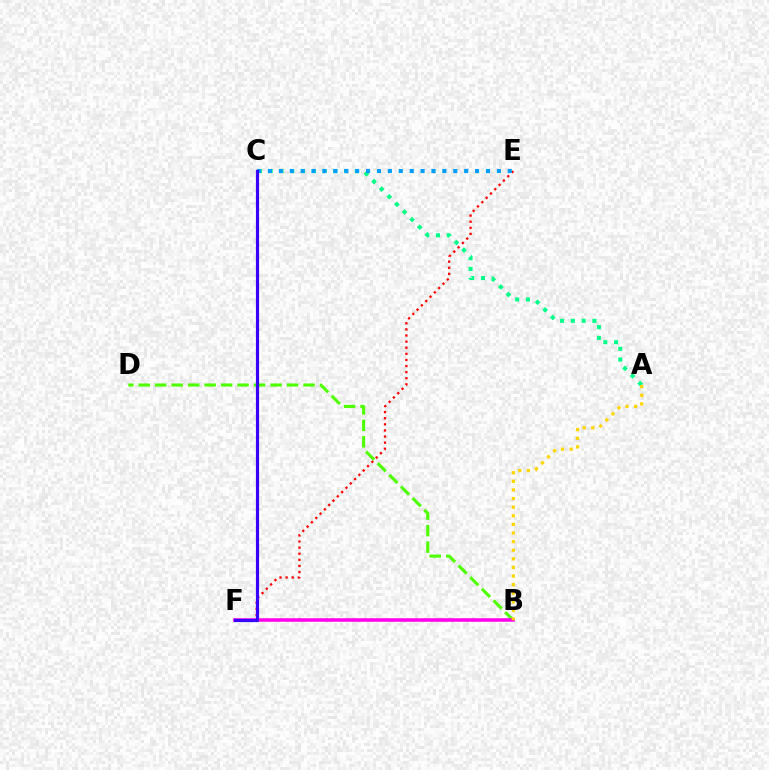{('A', 'C'): [{'color': '#00ff86', 'line_style': 'dotted', 'thickness': 2.92}], ('E', 'F'): [{'color': '#ff0000', 'line_style': 'dotted', 'thickness': 1.66}], ('B', 'D'): [{'color': '#4fff00', 'line_style': 'dashed', 'thickness': 2.24}], ('C', 'E'): [{'color': '#009eff', 'line_style': 'dotted', 'thickness': 2.96}], ('B', 'F'): [{'color': '#ff00ed', 'line_style': 'solid', 'thickness': 2.55}], ('A', 'B'): [{'color': '#ffd500', 'line_style': 'dotted', 'thickness': 2.34}], ('C', 'F'): [{'color': '#3700ff', 'line_style': 'solid', 'thickness': 2.27}]}